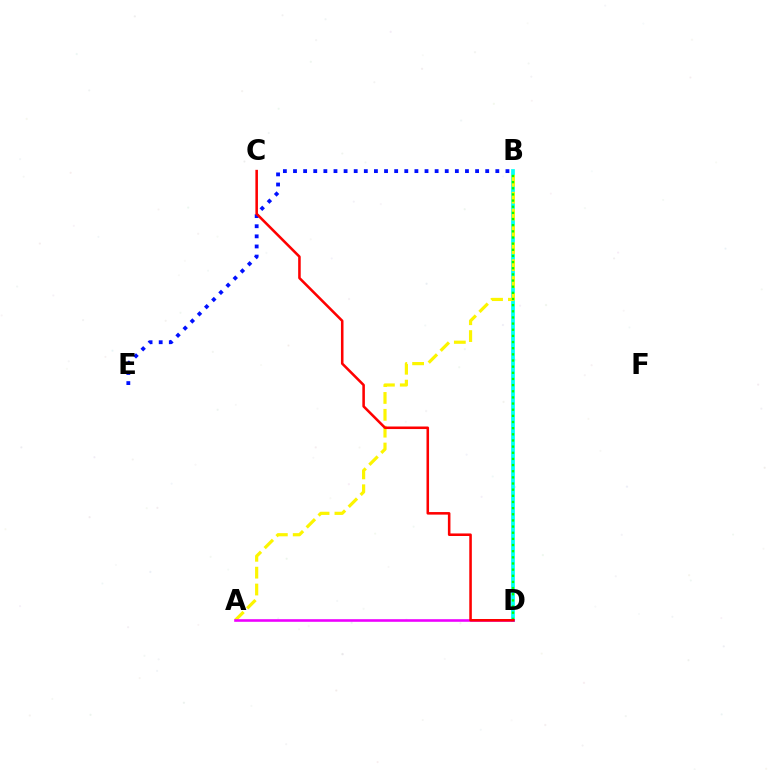{('B', 'D'): [{'color': '#00fff6', 'line_style': 'solid', 'thickness': 2.68}, {'color': '#08ff00', 'line_style': 'dotted', 'thickness': 1.67}], ('A', 'B'): [{'color': '#fcf500', 'line_style': 'dashed', 'thickness': 2.29}], ('A', 'D'): [{'color': '#ee00ff', 'line_style': 'solid', 'thickness': 1.87}], ('B', 'E'): [{'color': '#0010ff', 'line_style': 'dotted', 'thickness': 2.75}], ('C', 'D'): [{'color': '#ff0000', 'line_style': 'solid', 'thickness': 1.84}]}